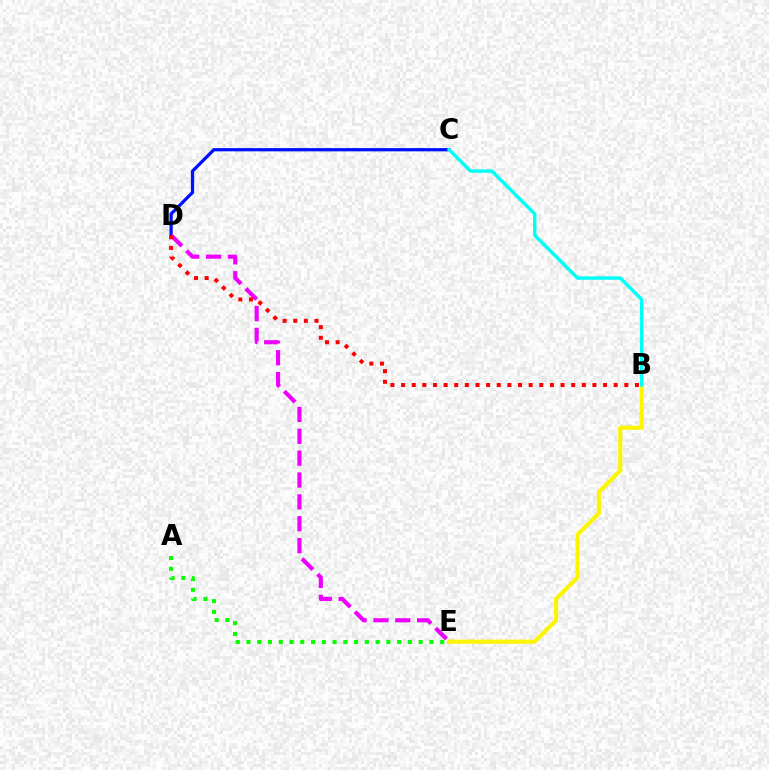{('B', 'E'): [{'color': '#fcf500', 'line_style': 'solid', 'thickness': 2.96}], ('C', 'D'): [{'color': '#0010ff', 'line_style': 'solid', 'thickness': 2.34}], ('D', 'E'): [{'color': '#ee00ff', 'line_style': 'dashed', 'thickness': 2.97}], ('B', 'D'): [{'color': '#ff0000', 'line_style': 'dotted', 'thickness': 2.89}], ('B', 'C'): [{'color': '#00fff6', 'line_style': 'solid', 'thickness': 2.48}], ('A', 'E'): [{'color': '#08ff00', 'line_style': 'dotted', 'thickness': 2.92}]}